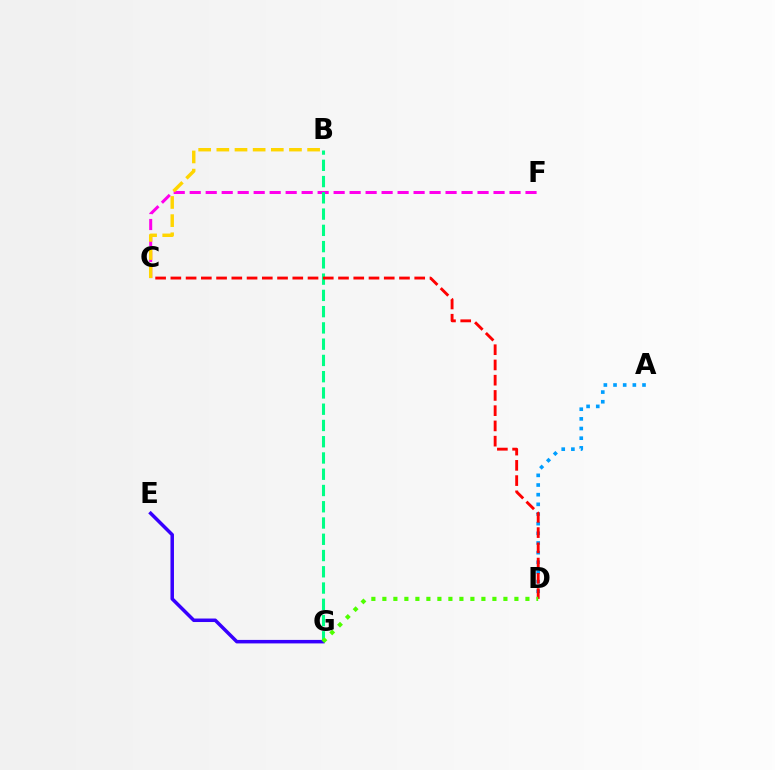{('A', 'D'): [{'color': '#009eff', 'line_style': 'dotted', 'thickness': 2.63}], ('C', 'F'): [{'color': '#ff00ed', 'line_style': 'dashed', 'thickness': 2.17}], ('B', 'G'): [{'color': '#00ff86', 'line_style': 'dashed', 'thickness': 2.21}], ('C', 'D'): [{'color': '#ff0000', 'line_style': 'dashed', 'thickness': 2.07}], ('B', 'C'): [{'color': '#ffd500', 'line_style': 'dashed', 'thickness': 2.47}], ('E', 'G'): [{'color': '#3700ff', 'line_style': 'solid', 'thickness': 2.52}], ('D', 'G'): [{'color': '#4fff00', 'line_style': 'dotted', 'thickness': 2.99}]}